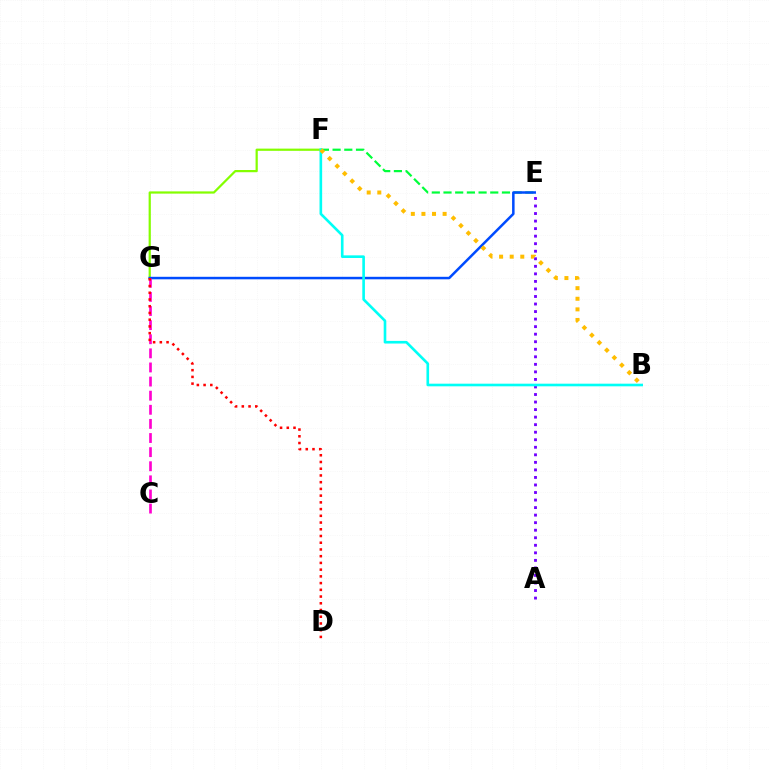{('F', 'G'): [{'color': '#84ff00', 'line_style': 'solid', 'thickness': 1.6}], ('E', 'F'): [{'color': '#00ff39', 'line_style': 'dashed', 'thickness': 1.59}], ('E', 'G'): [{'color': '#004bff', 'line_style': 'solid', 'thickness': 1.81}], ('A', 'E'): [{'color': '#7200ff', 'line_style': 'dotted', 'thickness': 2.05}], ('B', 'F'): [{'color': '#00fff6', 'line_style': 'solid', 'thickness': 1.89}, {'color': '#ffbd00', 'line_style': 'dotted', 'thickness': 2.88}], ('C', 'G'): [{'color': '#ff00cf', 'line_style': 'dashed', 'thickness': 1.92}], ('D', 'G'): [{'color': '#ff0000', 'line_style': 'dotted', 'thickness': 1.83}]}